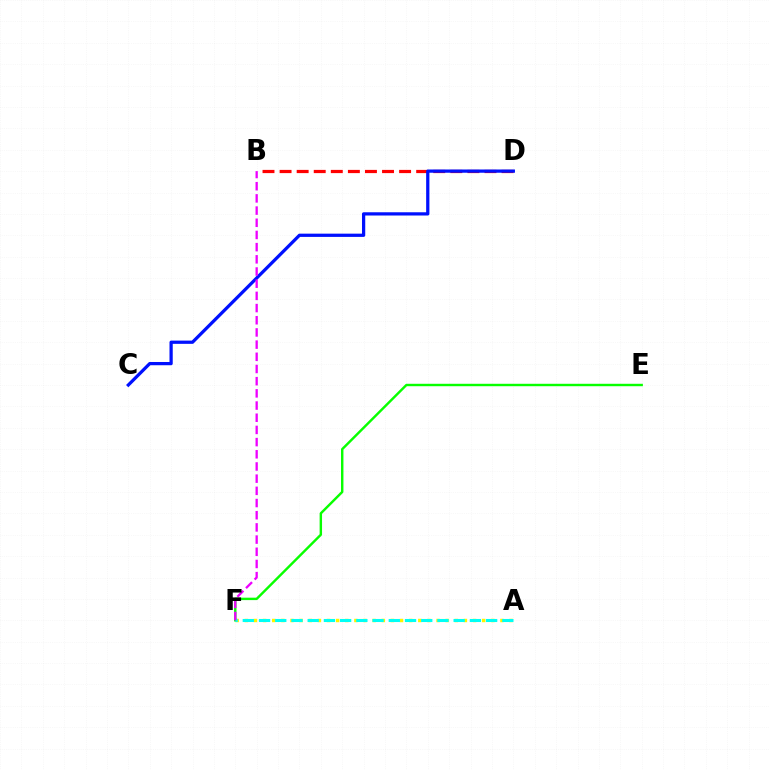{('A', 'F'): [{'color': '#fcf500', 'line_style': 'dotted', 'thickness': 2.48}, {'color': '#00fff6', 'line_style': 'dashed', 'thickness': 2.2}], ('E', 'F'): [{'color': '#08ff00', 'line_style': 'solid', 'thickness': 1.75}], ('B', 'D'): [{'color': '#ff0000', 'line_style': 'dashed', 'thickness': 2.32}], ('C', 'D'): [{'color': '#0010ff', 'line_style': 'solid', 'thickness': 2.34}], ('B', 'F'): [{'color': '#ee00ff', 'line_style': 'dashed', 'thickness': 1.66}]}